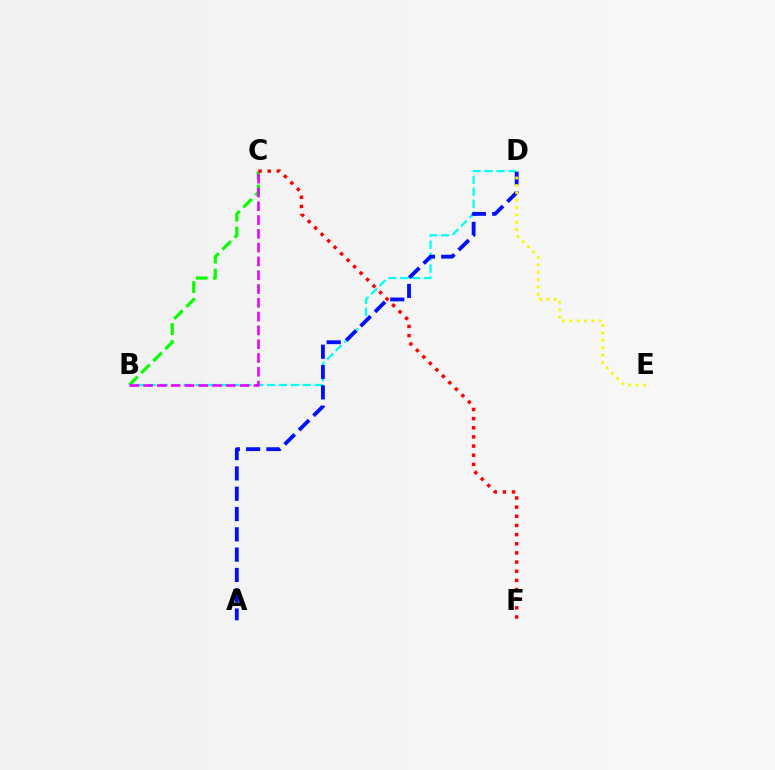{('B', 'C'): [{'color': '#08ff00', 'line_style': 'dashed', 'thickness': 2.31}, {'color': '#ee00ff', 'line_style': 'dashed', 'thickness': 1.87}], ('B', 'D'): [{'color': '#00fff6', 'line_style': 'dashed', 'thickness': 1.62}], ('C', 'F'): [{'color': '#ff0000', 'line_style': 'dotted', 'thickness': 2.49}], ('A', 'D'): [{'color': '#0010ff', 'line_style': 'dashed', 'thickness': 2.76}], ('D', 'E'): [{'color': '#fcf500', 'line_style': 'dotted', 'thickness': 2.0}]}